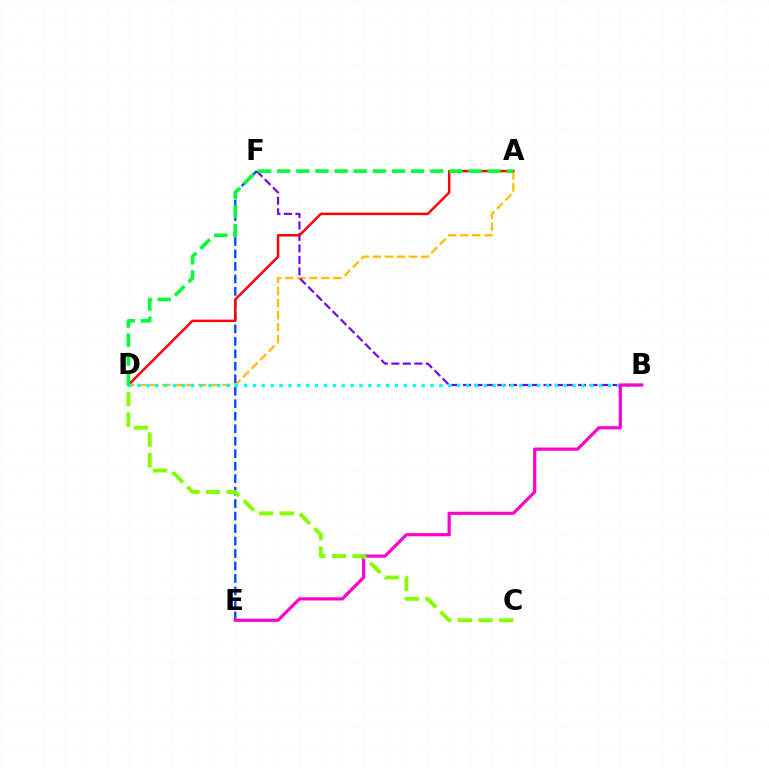{('A', 'D'): [{'color': '#ffbd00', 'line_style': 'dashed', 'thickness': 1.64}, {'color': '#ff0000', 'line_style': 'solid', 'thickness': 1.78}, {'color': '#00ff39', 'line_style': 'dashed', 'thickness': 2.6}], ('E', 'F'): [{'color': '#004bff', 'line_style': 'dashed', 'thickness': 1.7}], ('B', 'F'): [{'color': '#7200ff', 'line_style': 'dashed', 'thickness': 1.56}], ('B', 'D'): [{'color': '#00fff6', 'line_style': 'dotted', 'thickness': 2.41}], ('B', 'E'): [{'color': '#ff00cf', 'line_style': 'solid', 'thickness': 2.3}], ('C', 'D'): [{'color': '#84ff00', 'line_style': 'dashed', 'thickness': 2.8}]}